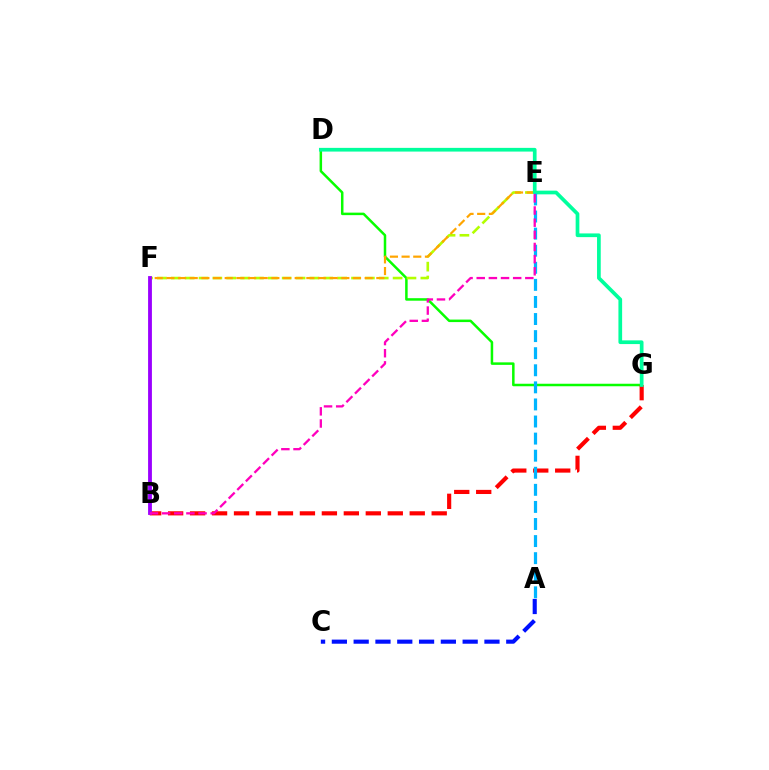{('D', 'G'): [{'color': '#08ff00', 'line_style': 'solid', 'thickness': 1.81}, {'color': '#00ff9d', 'line_style': 'solid', 'thickness': 2.67}], ('A', 'C'): [{'color': '#0010ff', 'line_style': 'dashed', 'thickness': 2.96}], ('B', 'G'): [{'color': '#ff0000', 'line_style': 'dashed', 'thickness': 2.98}], ('E', 'F'): [{'color': '#b3ff00', 'line_style': 'dashed', 'thickness': 1.88}, {'color': '#ffa500', 'line_style': 'dashed', 'thickness': 1.58}], ('B', 'F'): [{'color': '#9b00ff', 'line_style': 'solid', 'thickness': 2.75}], ('A', 'E'): [{'color': '#00b5ff', 'line_style': 'dashed', 'thickness': 2.32}], ('B', 'E'): [{'color': '#ff00bd', 'line_style': 'dashed', 'thickness': 1.65}]}